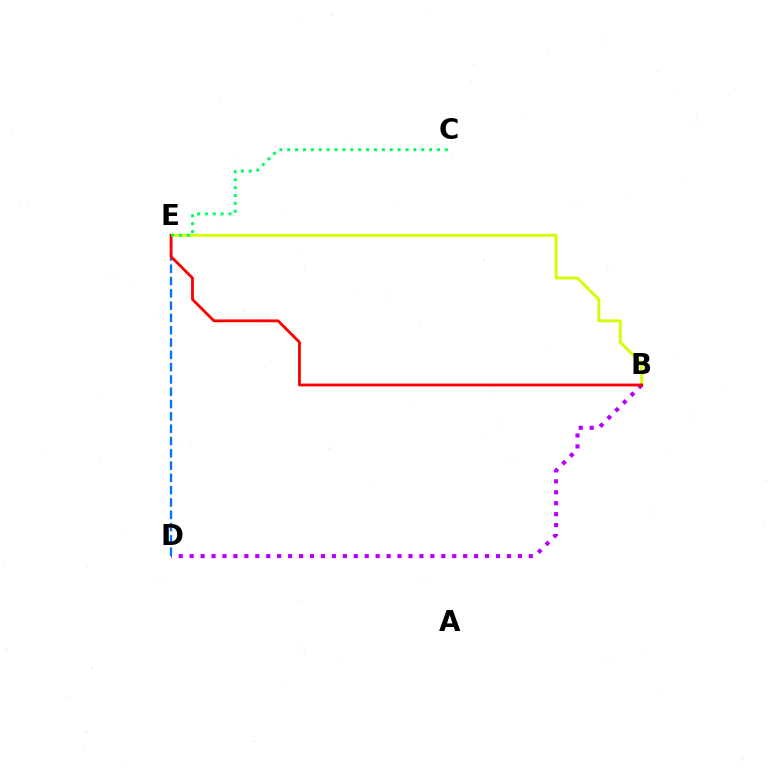{('B', 'E'): [{'color': '#d1ff00', 'line_style': 'solid', 'thickness': 2.04}, {'color': '#ff0000', 'line_style': 'solid', 'thickness': 2.03}], ('B', 'D'): [{'color': '#b900ff', 'line_style': 'dotted', 'thickness': 2.97}], ('D', 'E'): [{'color': '#0074ff', 'line_style': 'dashed', 'thickness': 1.67}], ('C', 'E'): [{'color': '#00ff5c', 'line_style': 'dotted', 'thickness': 2.14}]}